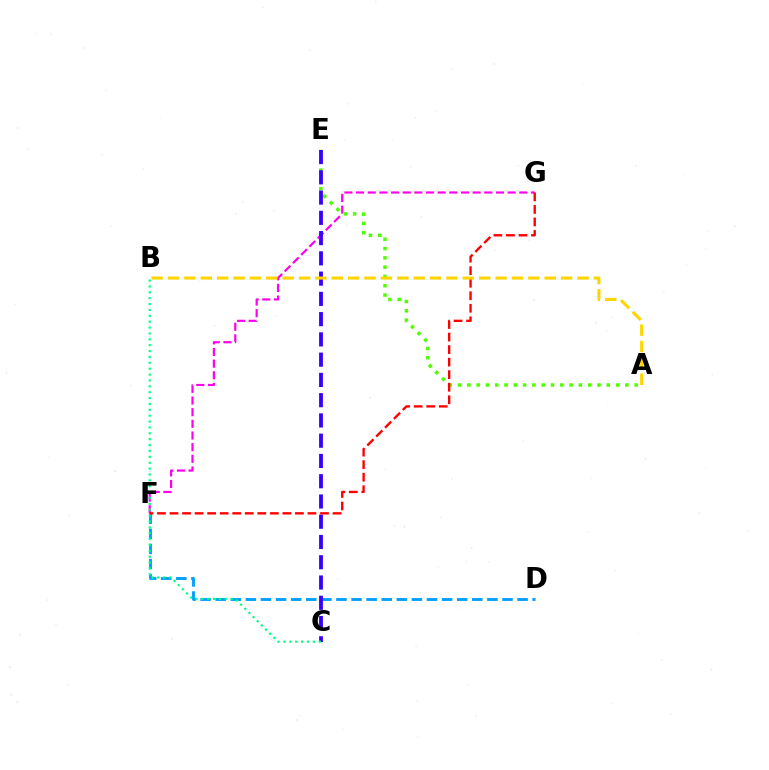{('F', 'G'): [{'color': '#ff00ed', 'line_style': 'dashed', 'thickness': 1.58}, {'color': '#ff0000', 'line_style': 'dashed', 'thickness': 1.7}], ('D', 'F'): [{'color': '#009eff', 'line_style': 'dashed', 'thickness': 2.05}], ('A', 'E'): [{'color': '#4fff00', 'line_style': 'dotted', 'thickness': 2.53}], ('C', 'E'): [{'color': '#3700ff', 'line_style': 'dashed', 'thickness': 2.75}], ('B', 'C'): [{'color': '#00ff86', 'line_style': 'dotted', 'thickness': 1.6}], ('A', 'B'): [{'color': '#ffd500', 'line_style': 'dashed', 'thickness': 2.22}]}